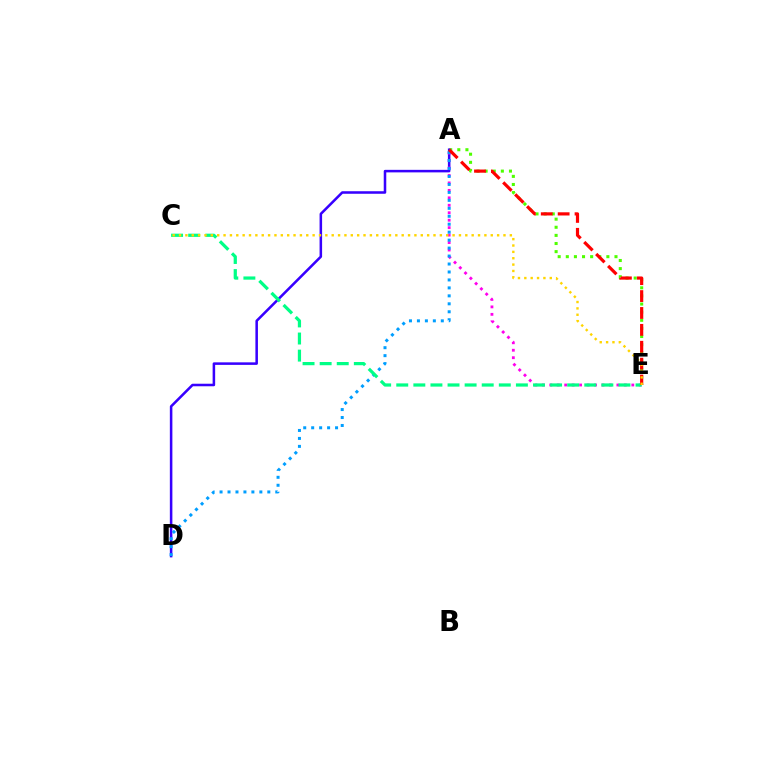{('A', 'E'): [{'color': '#4fff00', 'line_style': 'dotted', 'thickness': 2.21}, {'color': '#ff00ed', 'line_style': 'dotted', 'thickness': 2.03}, {'color': '#ff0000', 'line_style': 'dashed', 'thickness': 2.3}], ('A', 'D'): [{'color': '#3700ff', 'line_style': 'solid', 'thickness': 1.83}, {'color': '#009eff', 'line_style': 'dotted', 'thickness': 2.16}], ('C', 'E'): [{'color': '#00ff86', 'line_style': 'dashed', 'thickness': 2.32}, {'color': '#ffd500', 'line_style': 'dotted', 'thickness': 1.73}]}